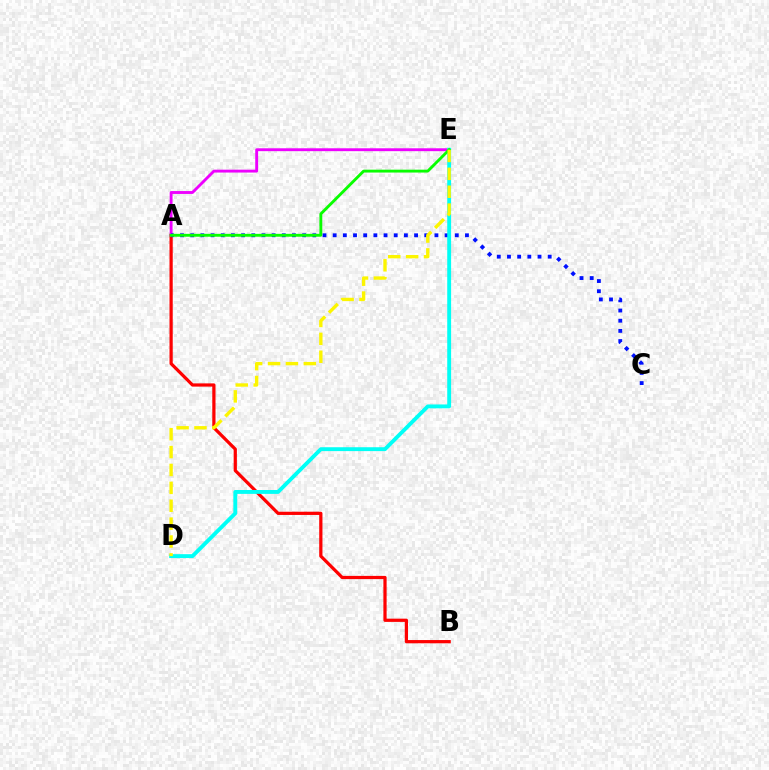{('A', 'B'): [{'color': '#ff0000', 'line_style': 'solid', 'thickness': 2.32}], ('A', 'E'): [{'color': '#ee00ff', 'line_style': 'solid', 'thickness': 2.07}, {'color': '#08ff00', 'line_style': 'solid', 'thickness': 2.07}], ('A', 'C'): [{'color': '#0010ff', 'line_style': 'dotted', 'thickness': 2.76}], ('D', 'E'): [{'color': '#00fff6', 'line_style': 'solid', 'thickness': 2.79}, {'color': '#fcf500', 'line_style': 'dashed', 'thickness': 2.43}]}